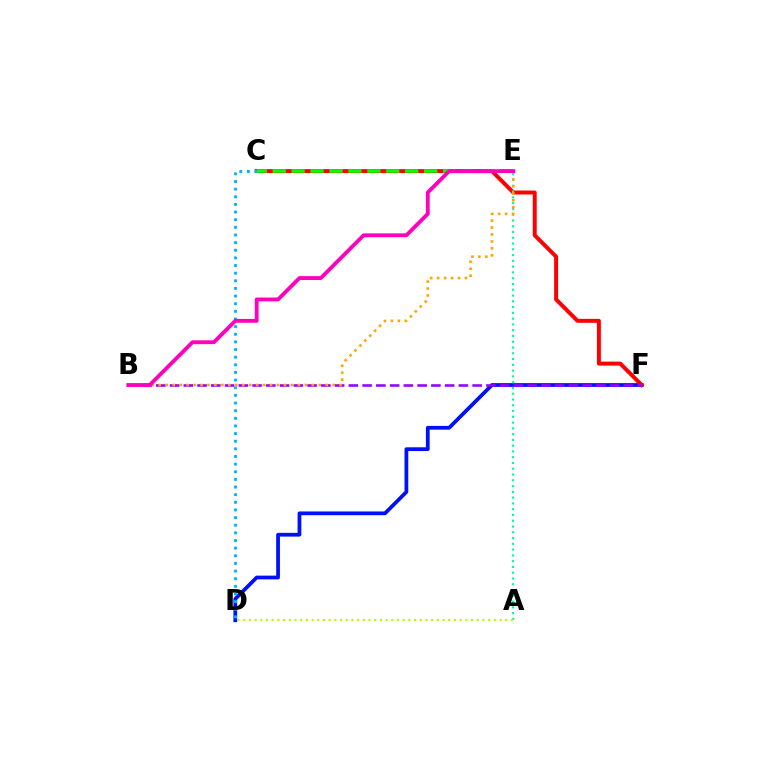{('D', 'F'): [{'color': '#0010ff', 'line_style': 'solid', 'thickness': 2.71}], ('C', 'F'): [{'color': '#ff0000', 'line_style': 'solid', 'thickness': 2.85}], ('A', 'E'): [{'color': '#00ff9d', 'line_style': 'dotted', 'thickness': 1.57}], ('C', 'D'): [{'color': '#00b5ff', 'line_style': 'dotted', 'thickness': 2.08}], ('A', 'D'): [{'color': '#b3ff00', 'line_style': 'dotted', 'thickness': 1.55}], ('B', 'F'): [{'color': '#9b00ff', 'line_style': 'dashed', 'thickness': 1.87}], ('B', 'E'): [{'color': '#ffa500', 'line_style': 'dotted', 'thickness': 1.89}, {'color': '#ff00bd', 'line_style': 'solid', 'thickness': 2.76}], ('C', 'E'): [{'color': '#08ff00', 'line_style': 'dashed', 'thickness': 2.57}]}